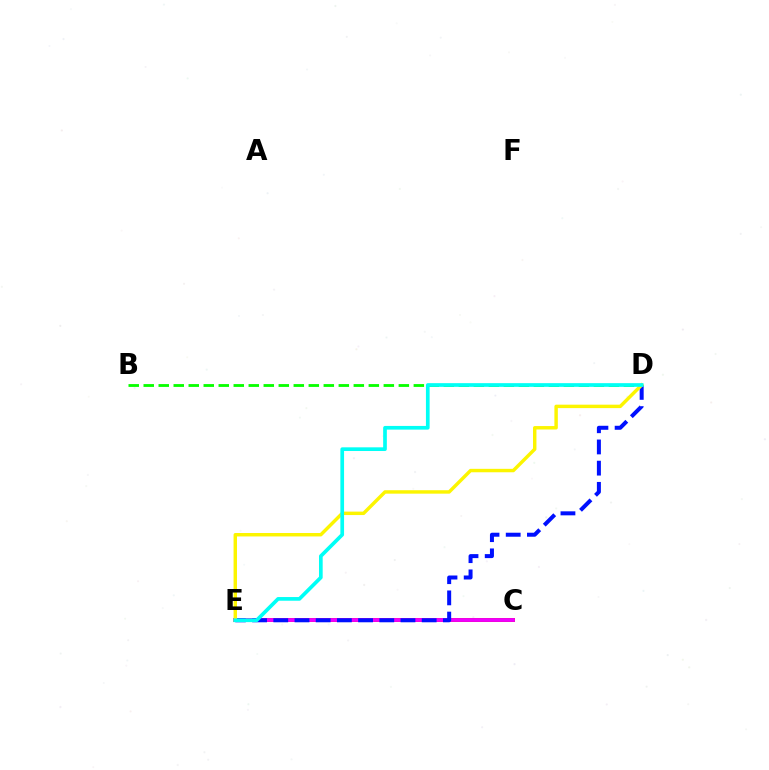{('C', 'E'): [{'color': '#ff0000', 'line_style': 'solid', 'thickness': 2.81}, {'color': '#ee00ff', 'line_style': 'solid', 'thickness': 2.7}], ('D', 'E'): [{'color': '#0010ff', 'line_style': 'dashed', 'thickness': 2.88}, {'color': '#fcf500', 'line_style': 'solid', 'thickness': 2.48}, {'color': '#00fff6', 'line_style': 'solid', 'thickness': 2.65}], ('B', 'D'): [{'color': '#08ff00', 'line_style': 'dashed', 'thickness': 2.04}]}